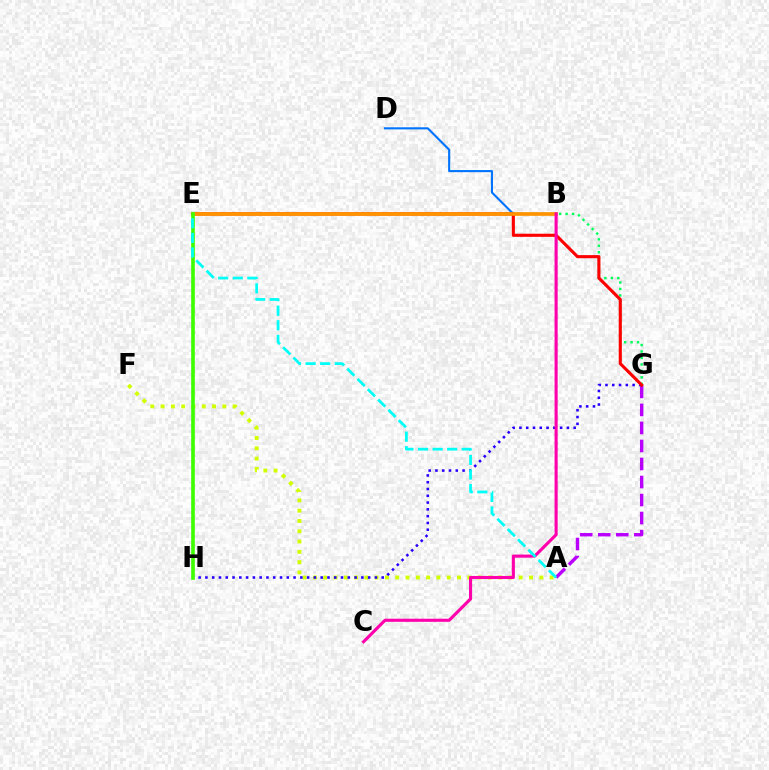{('A', 'G'): [{'color': '#b900ff', 'line_style': 'dashed', 'thickness': 2.45}], ('B', 'D'): [{'color': '#0074ff', 'line_style': 'solid', 'thickness': 1.52}], ('A', 'F'): [{'color': '#d1ff00', 'line_style': 'dotted', 'thickness': 2.8}], ('B', 'G'): [{'color': '#00ff5c', 'line_style': 'dotted', 'thickness': 1.75}], ('G', 'H'): [{'color': '#2500ff', 'line_style': 'dotted', 'thickness': 1.84}], ('E', 'G'): [{'color': '#ff0000', 'line_style': 'solid', 'thickness': 2.24}], ('B', 'E'): [{'color': '#ff9400', 'line_style': 'solid', 'thickness': 2.65}], ('B', 'C'): [{'color': '#ff00ac', 'line_style': 'solid', 'thickness': 2.24}], ('E', 'H'): [{'color': '#3dff00', 'line_style': 'solid', 'thickness': 2.62}], ('A', 'E'): [{'color': '#00fff6', 'line_style': 'dashed', 'thickness': 1.98}]}